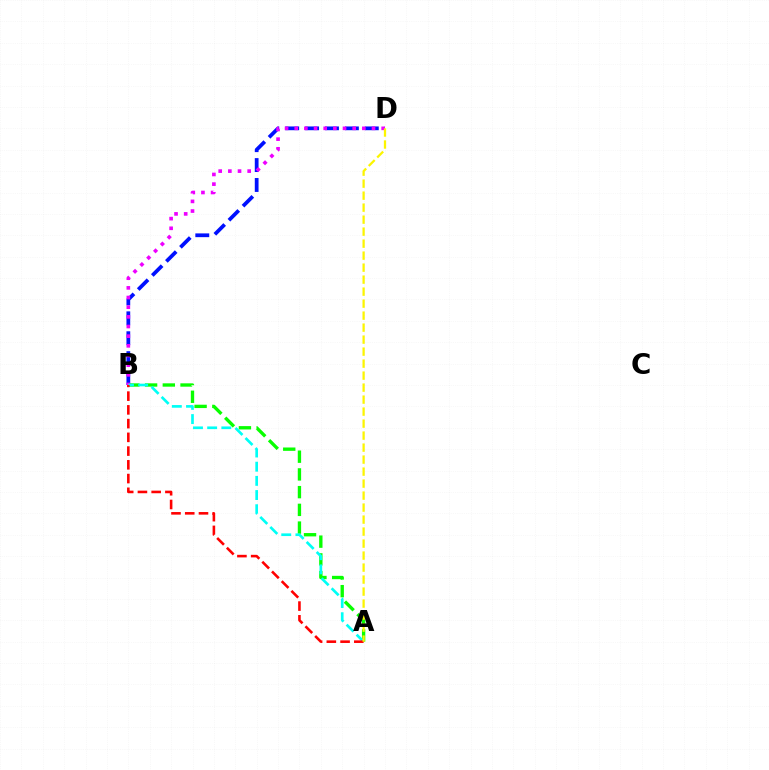{('B', 'D'): [{'color': '#0010ff', 'line_style': 'dashed', 'thickness': 2.7}, {'color': '#ee00ff', 'line_style': 'dotted', 'thickness': 2.62}], ('A', 'B'): [{'color': '#08ff00', 'line_style': 'dashed', 'thickness': 2.41}, {'color': '#00fff6', 'line_style': 'dashed', 'thickness': 1.93}, {'color': '#ff0000', 'line_style': 'dashed', 'thickness': 1.87}], ('A', 'D'): [{'color': '#fcf500', 'line_style': 'dashed', 'thickness': 1.63}]}